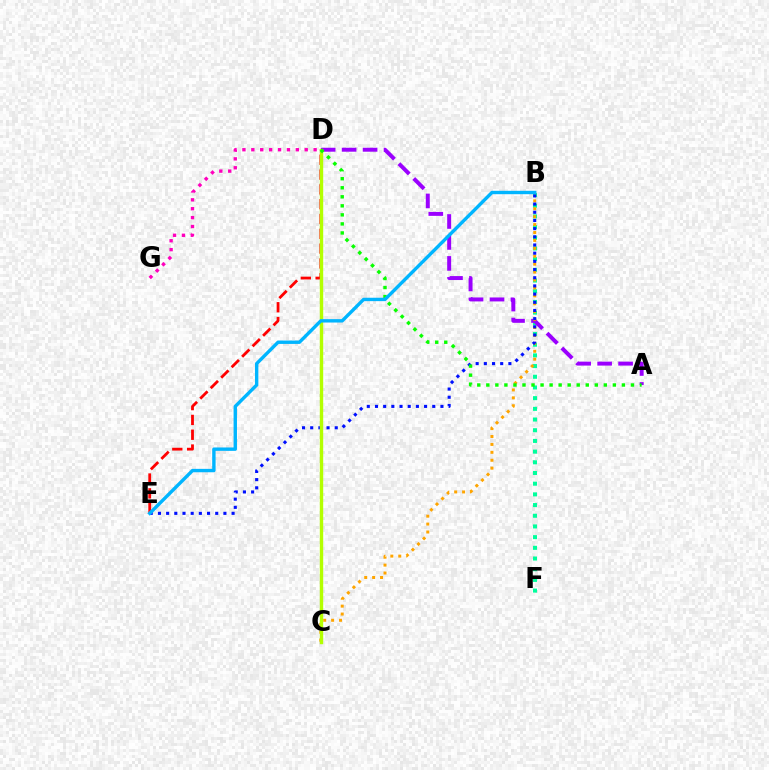{('D', 'G'): [{'color': '#ff00bd', 'line_style': 'dotted', 'thickness': 2.42}], ('B', 'F'): [{'color': '#00ff9d', 'line_style': 'dotted', 'thickness': 2.9}], ('A', 'D'): [{'color': '#9b00ff', 'line_style': 'dashed', 'thickness': 2.85}, {'color': '#08ff00', 'line_style': 'dotted', 'thickness': 2.46}], ('D', 'E'): [{'color': '#ff0000', 'line_style': 'dashed', 'thickness': 2.01}], ('B', 'C'): [{'color': '#ffa500', 'line_style': 'dotted', 'thickness': 2.15}], ('B', 'E'): [{'color': '#0010ff', 'line_style': 'dotted', 'thickness': 2.22}, {'color': '#00b5ff', 'line_style': 'solid', 'thickness': 2.44}], ('C', 'D'): [{'color': '#b3ff00', 'line_style': 'solid', 'thickness': 2.44}]}